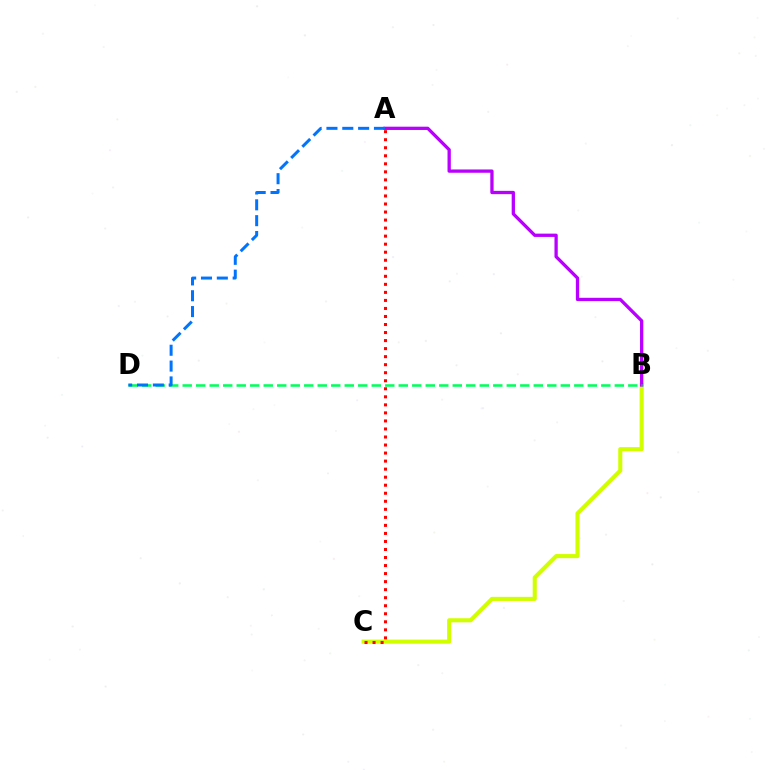{('B', 'C'): [{'color': '#d1ff00', 'line_style': 'solid', 'thickness': 2.95}], ('A', 'B'): [{'color': '#b900ff', 'line_style': 'solid', 'thickness': 2.37}], ('A', 'C'): [{'color': '#ff0000', 'line_style': 'dotted', 'thickness': 2.18}], ('B', 'D'): [{'color': '#00ff5c', 'line_style': 'dashed', 'thickness': 1.83}], ('A', 'D'): [{'color': '#0074ff', 'line_style': 'dashed', 'thickness': 2.15}]}